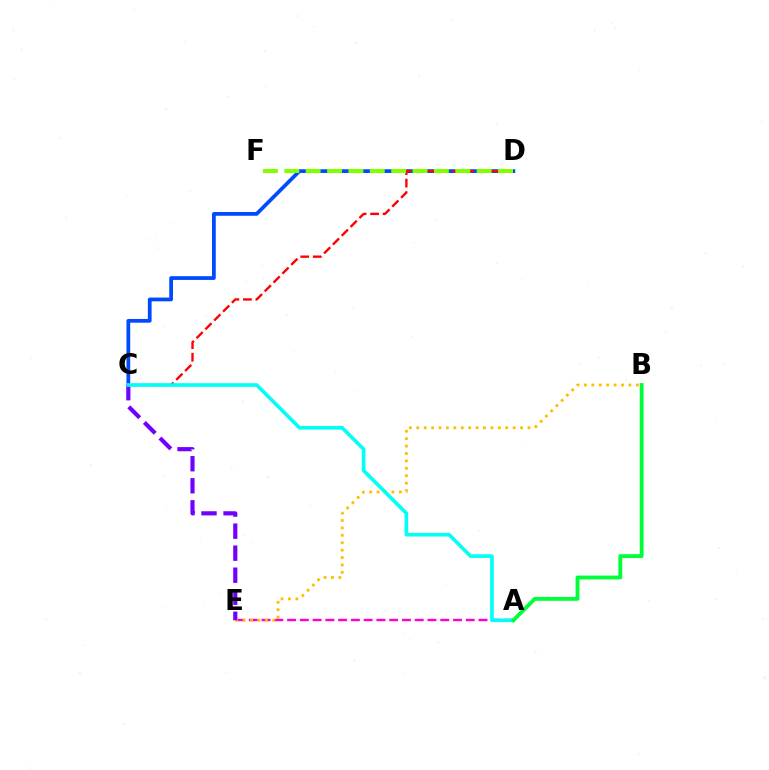{('A', 'E'): [{'color': '#ff00cf', 'line_style': 'dashed', 'thickness': 1.73}], ('C', 'D'): [{'color': '#004bff', 'line_style': 'solid', 'thickness': 2.7}, {'color': '#ff0000', 'line_style': 'dashed', 'thickness': 1.7}], ('B', 'E'): [{'color': '#ffbd00', 'line_style': 'dotted', 'thickness': 2.01}], ('C', 'E'): [{'color': '#7200ff', 'line_style': 'dashed', 'thickness': 2.99}], ('A', 'C'): [{'color': '#00fff6', 'line_style': 'solid', 'thickness': 2.61}], ('A', 'B'): [{'color': '#00ff39', 'line_style': 'solid', 'thickness': 2.77}], ('D', 'F'): [{'color': '#84ff00', 'line_style': 'dashed', 'thickness': 2.9}]}